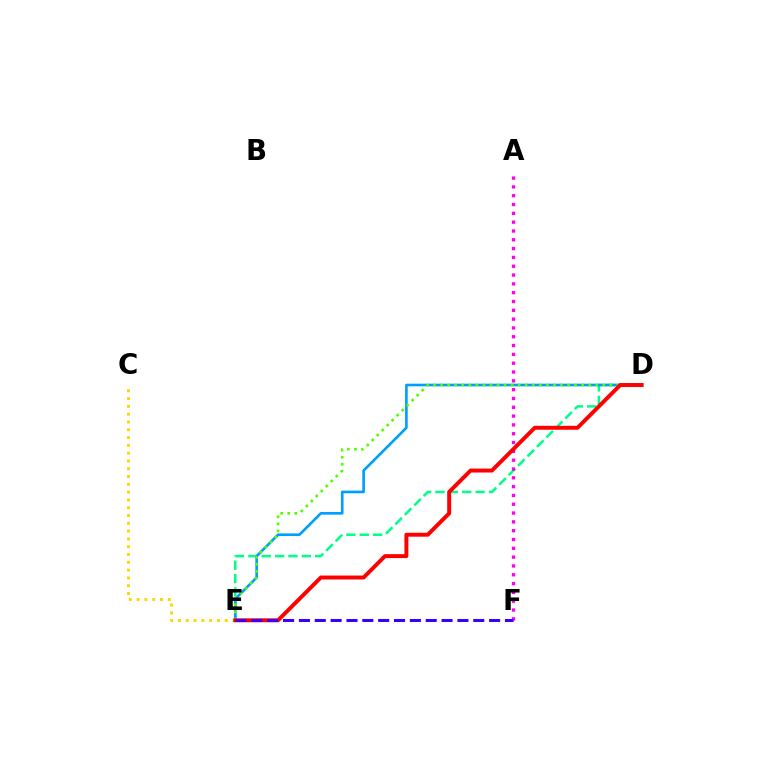{('D', 'E'): [{'color': '#00ff86', 'line_style': 'dashed', 'thickness': 1.81}, {'color': '#009eff', 'line_style': 'solid', 'thickness': 1.9}, {'color': '#4fff00', 'line_style': 'dotted', 'thickness': 1.92}, {'color': '#ff0000', 'line_style': 'solid', 'thickness': 2.83}], ('A', 'F'): [{'color': '#ff00ed', 'line_style': 'dotted', 'thickness': 2.4}], ('C', 'E'): [{'color': '#ffd500', 'line_style': 'dotted', 'thickness': 2.12}], ('E', 'F'): [{'color': '#3700ff', 'line_style': 'dashed', 'thickness': 2.15}]}